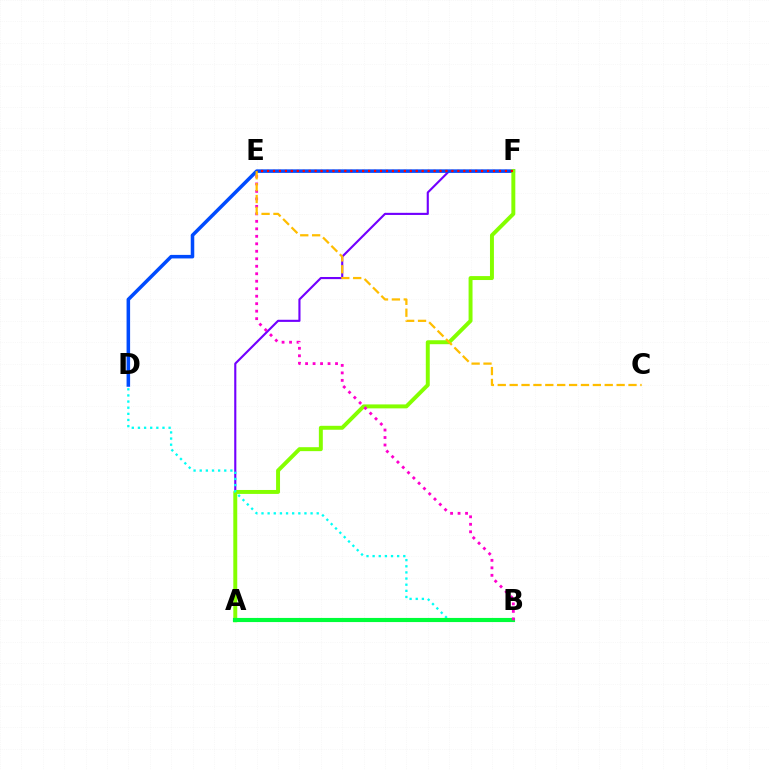{('A', 'F'): [{'color': '#7200ff', 'line_style': 'solid', 'thickness': 1.53}, {'color': '#84ff00', 'line_style': 'solid', 'thickness': 2.84}], ('D', 'F'): [{'color': '#004bff', 'line_style': 'solid', 'thickness': 2.54}], ('B', 'D'): [{'color': '#00fff6', 'line_style': 'dotted', 'thickness': 1.67}], ('A', 'B'): [{'color': '#00ff39', 'line_style': 'solid', 'thickness': 2.97}], ('B', 'E'): [{'color': '#ff00cf', 'line_style': 'dotted', 'thickness': 2.03}], ('C', 'E'): [{'color': '#ffbd00', 'line_style': 'dashed', 'thickness': 1.61}], ('E', 'F'): [{'color': '#ff0000', 'line_style': 'dotted', 'thickness': 1.62}]}